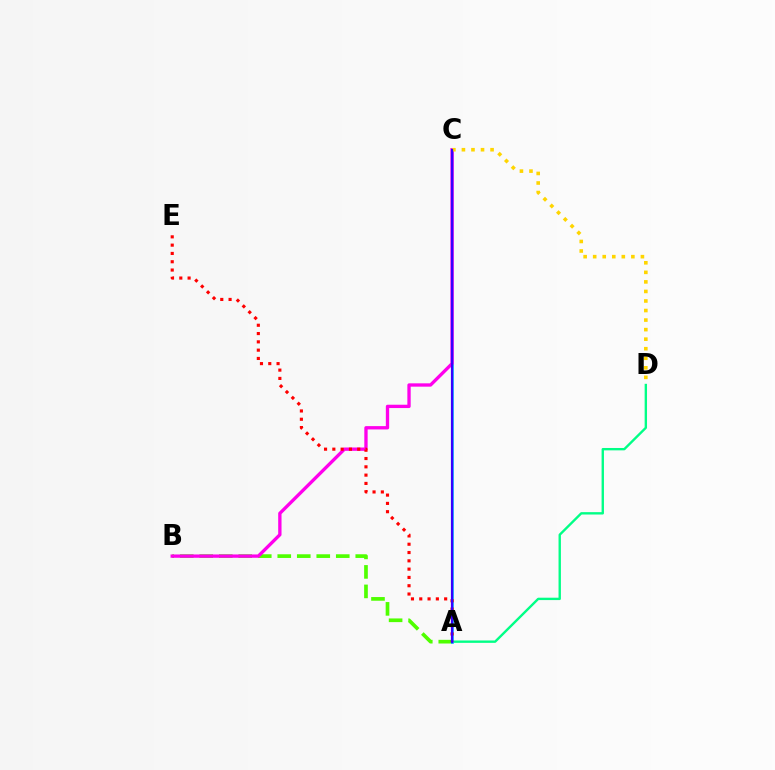{('A', 'B'): [{'color': '#4fff00', 'line_style': 'dashed', 'thickness': 2.65}], ('A', 'D'): [{'color': '#00ff86', 'line_style': 'solid', 'thickness': 1.71}], ('A', 'C'): [{'color': '#009eff', 'line_style': 'solid', 'thickness': 1.87}, {'color': '#3700ff', 'line_style': 'solid', 'thickness': 1.57}], ('B', 'C'): [{'color': '#ff00ed', 'line_style': 'solid', 'thickness': 2.4}], ('C', 'D'): [{'color': '#ffd500', 'line_style': 'dotted', 'thickness': 2.59}], ('A', 'E'): [{'color': '#ff0000', 'line_style': 'dotted', 'thickness': 2.25}]}